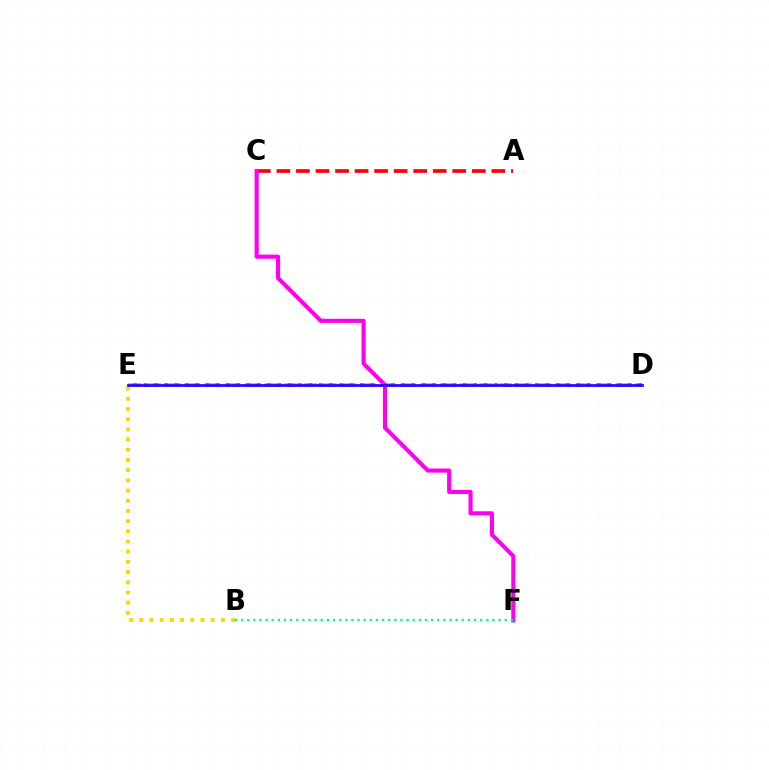{('D', 'E'): [{'color': '#4fff00', 'line_style': 'dashed', 'thickness': 2.65}, {'color': '#009eff', 'line_style': 'dotted', 'thickness': 2.8}, {'color': '#3700ff', 'line_style': 'solid', 'thickness': 2.0}], ('A', 'C'): [{'color': '#ff0000', 'line_style': 'dashed', 'thickness': 2.65}], ('B', 'E'): [{'color': '#ffd500', 'line_style': 'dotted', 'thickness': 2.77}], ('C', 'F'): [{'color': '#ff00ed', 'line_style': 'solid', 'thickness': 2.96}], ('B', 'F'): [{'color': '#00ff86', 'line_style': 'dotted', 'thickness': 1.67}]}